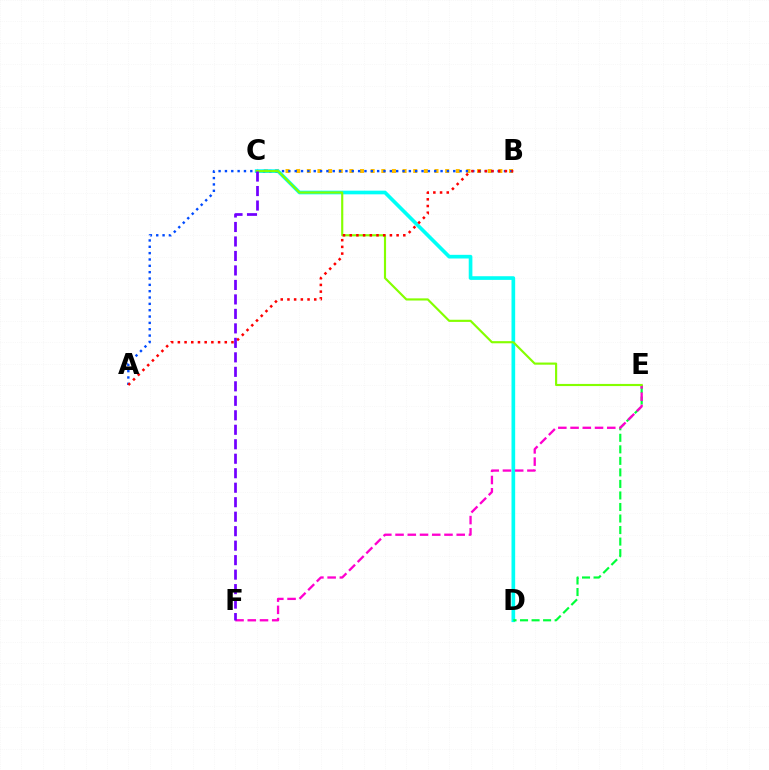{('B', 'C'): [{'color': '#ffbd00', 'line_style': 'dotted', 'thickness': 2.89}], ('C', 'D'): [{'color': '#00fff6', 'line_style': 'solid', 'thickness': 2.64}], ('D', 'E'): [{'color': '#00ff39', 'line_style': 'dashed', 'thickness': 1.57}], ('E', 'F'): [{'color': '#ff00cf', 'line_style': 'dashed', 'thickness': 1.66}], ('A', 'B'): [{'color': '#004bff', 'line_style': 'dotted', 'thickness': 1.72}, {'color': '#ff0000', 'line_style': 'dotted', 'thickness': 1.82}], ('C', 'E'): [{'color': '#84ff00', 'line_style': 'solid', 'thickness': 1.55}], ('C', 'F'): [{'color': '#7200ff', 'line_style': 'dashed', 'thickness': 1.97}]}